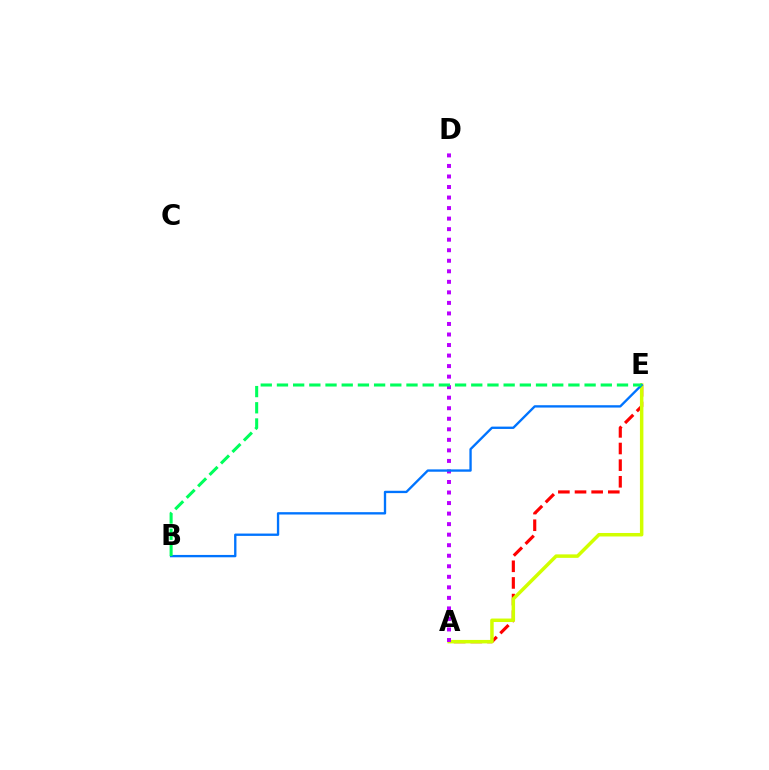{('A', 'E'): [{'color': '#ff0000', 'line_style': 'dashed', 'thickness': 2.26}, {'color': '#d1ff00', 'line_style': 'solid', 'thickness': 2.51}], ('A', 'D'): [{'color': '#b900ff', 'line_style': 'dotted', 'thickness': 2.86}], ('B', 'E'): [{'color': '#0074ff', 'line_style': 'solid', 'thickness': 1.69}, {'color': '#00ff5c', 'line_style': 'dashed', 'thickness': 2.2}]}